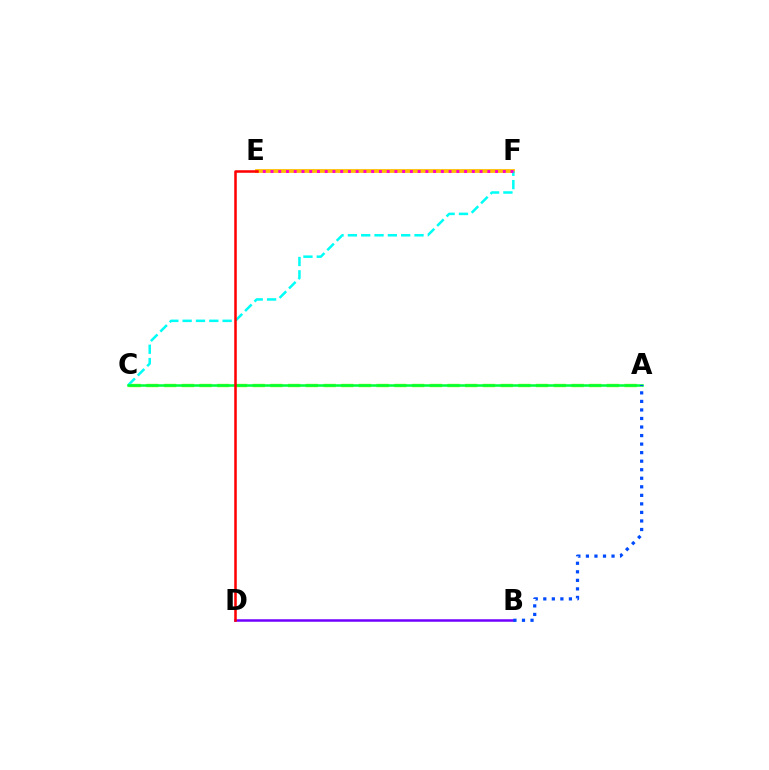{('B', 'D'): [{'color': '#7200ff', 'line_style': 'solid', 'thickness': 1.81}], ('E', 'F'): [{'color': '#ffbd00', 'line_style': 'solid', 'thickness': 2.73}, {'color': '#ff00cf', 'line_style': 'dotted', 'thickness': 2.1}], ('A', 'C'): [{'color': '#84ff00', 'line_style': 'dashed', 'thickness': 2.41}, {'color': '#00ff39', 'line_style': 'solid', 'thickness': 1.82}], ('C', 'F'): [{'color': '#00fff6', 'line_style': 'dashed', 'thickness': 1.81}], ('A', 'B'): [{'color': '#004bff', 'line_style': 'dotted', 'thickness': 2.32}], ('D', 'E'): [{'color': '#ff0000', 'line_style': 'solid', 'thickness': 1.83}]}